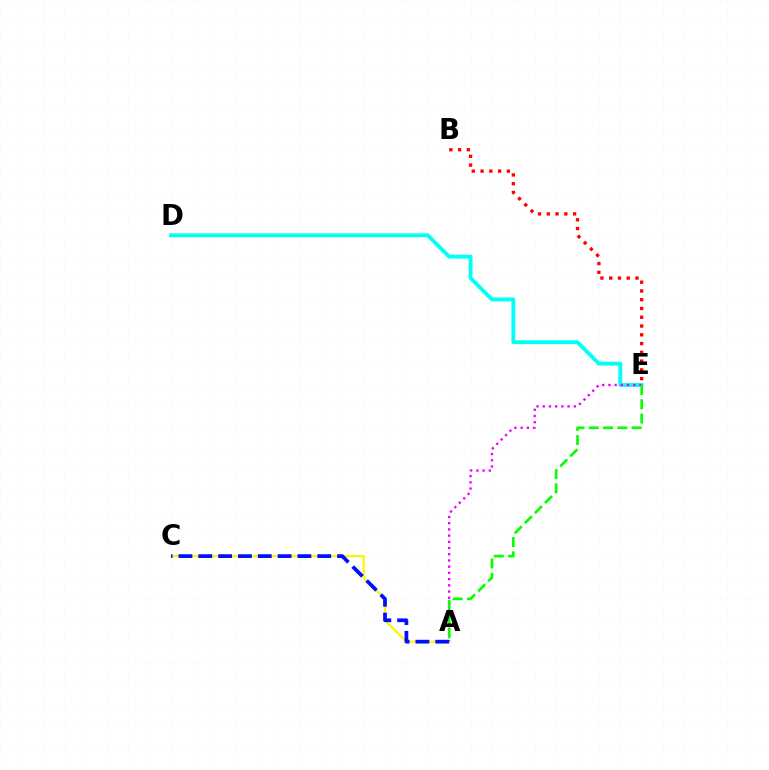{('D', 'E'): [{'color': '#00fff6', 'line_style': 'solid', 'thickness': 2.78}], ('B', 'E'): [{'color': '#ff0000', 'line_style': 'dotted', 'thickness': 2.38}], ('A', 'E'): [{'color': '#ee00ff', 'line_style': 'dotted', 'thickness': 1.69}, {'color': '#08ff00', 'line_style': 'dashed', 'thickness': 1.94}], ('A', 'C'): [{'color': '#fcf500', 'line_style': 'solid', 'thickness': 1.55}, {'color': '#0010ff', 'line_style': 'dashed', 'thickness': 2.69}]}